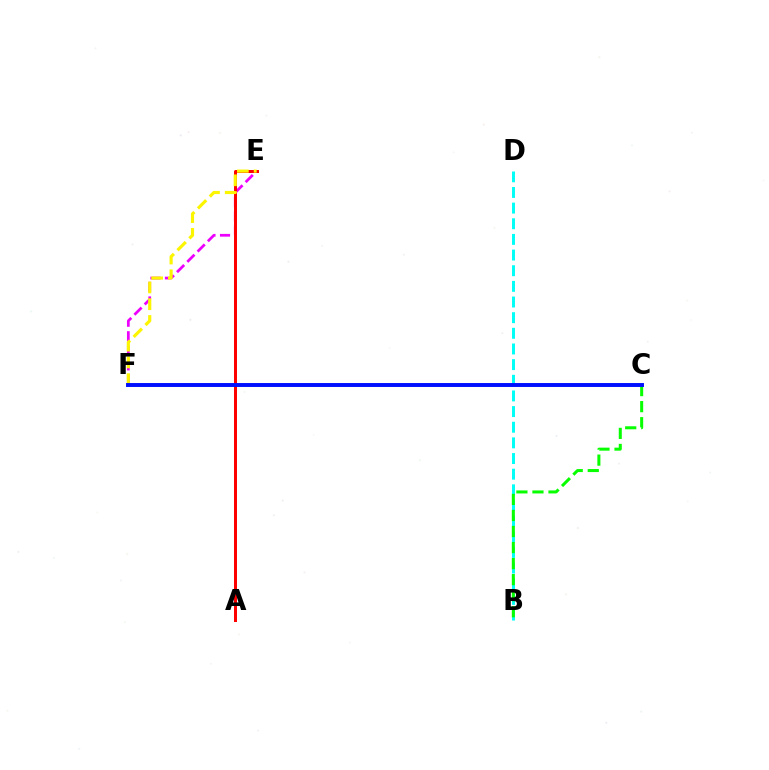{('B', 'D'): [{'color': '#00fff6', 'line_style': 'dashed', 'thickness': 2.13}], ('E', 'F'): [{'color': '#ee00ff', 'line_style': 'dashed', 'thickness': 1.98}, {'color': '#fcf500', 'line_style': 'dashed', 'thickness': 2.28}], ('A', 'E'): [{'color': '#ff0000', 'line_style': 'solid', 'thickness': 2.15}], ('B', 'C'): [{'color': '#08ff00', 'line_style': 'dashed', 'thickness': 2.18}], ('C', 'F'): [{'color': '#0010ff', 'line_style': 'solid', 'thickness': 2.82}]}